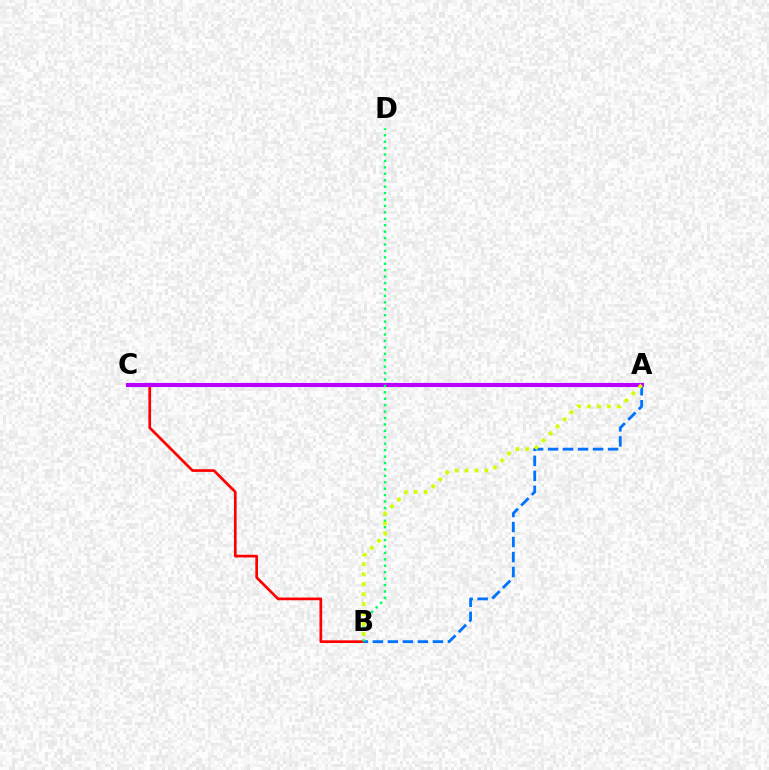{('B', 'C'): [{'color': '#ff0000', 'line_style': 'solid', 'thickness': 1.94}], ('A', 'B'): [{'color': '#0074ff', 'line_style': 'dashed', 'thickness': 2.04}, {'color': '#d1ff00', 'line_style': 'dotted', 'thickness': 2.7}], ('A', 'C'): [{'color': '#b900ff', 'line_style': 'solid', 'thickness': 2.96}], ('B', 'D'): [{'color': '#00ff5c', 'line_style': 'dotted', 'thickness': 1.75}]}